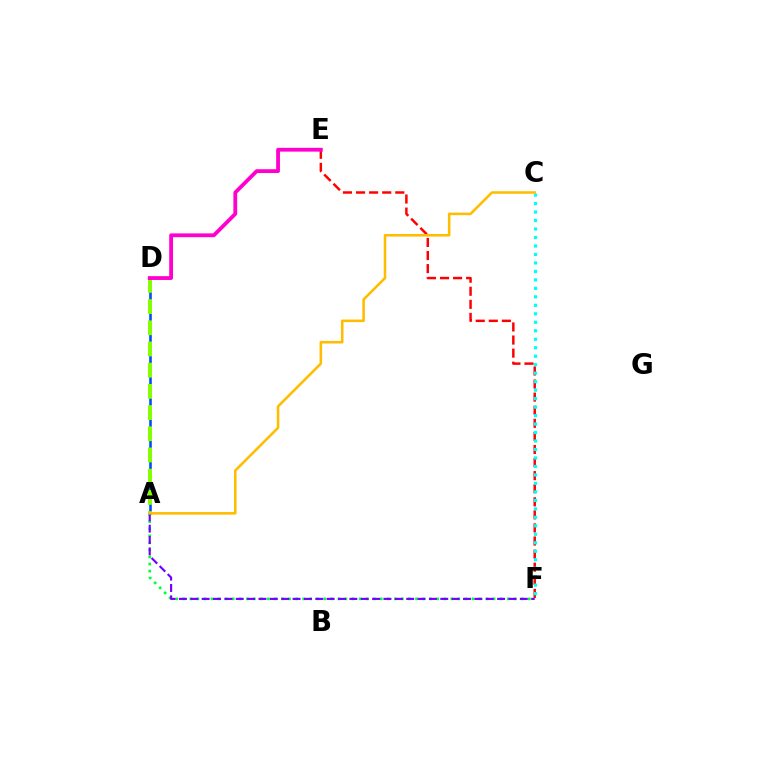{('E', 'F'): [{'color': '#ff0000', 'line_style': 'dashed', 'thickness': 1.78}], ('A', 'D'): [{'color': '#004bff', 'line_style': 'solid', 'thickness': 1.86}, {'color': '#84ff00', 'line_style': 'dashed', 'thickness': 2.88}], ('A', 'F'): [{'color': '#00ff39', 'line_style': 'dotted', 'thickness': 1.92}, {'color': '#7200ff', 'line_style': 'dashed', 'thickness': 1.54}], ('C', 'F'): [{'color': '#00fff6', 'line_style': 'dotted', 'thickness': 2.3}], ('D', 'E'): [{'color': '#ff00cf', 'line_style': 'solid', 'thickness': 2.74}], ('A', 'C'): [{'color': '#ffbd00', 'line_style': 'solid', 'thickness': 1.85}]}